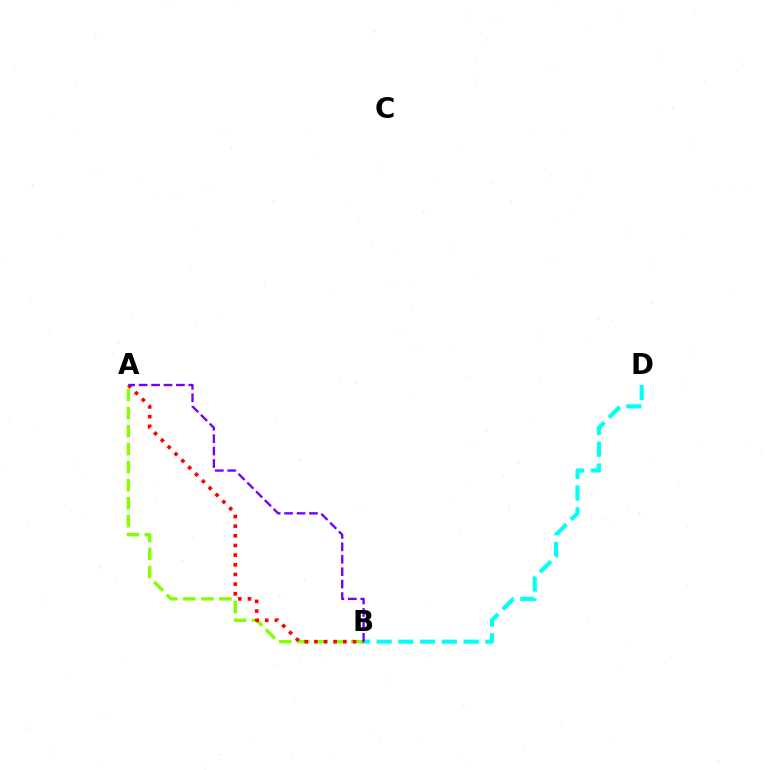{('A', 'B'): [{'color': '#84ff00', 'line_style': 'dashed', 'thickness': 2.45}, {'color': '#ff0000', 'line_style': 'dotted', 'thickness': 2.63}, {'color': '#7200ff', 'line_style': 'dashed', 'thickness': 1.69}], ('B', 'D'): [{'color': '#00fff6', 'line_style': 'dashed', 'thickness': 2.95}]}